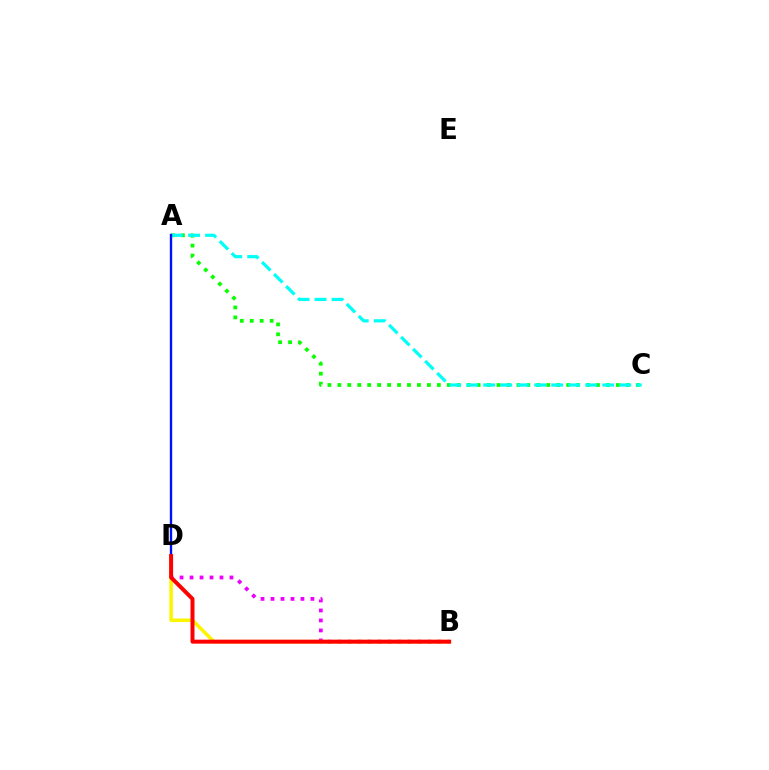{('B', 'D'): [{'color': '#ee00ff', 'line_style': 'dotted', 'thickness': 2.71}, {'color': '#fcf500', 'line_style': 'solid', 'thickness': 2.56}, {'color': '#ff0000', 'line_style': 'solid', 'thickness': 2.85}], ('A', 'C'): [{'color': '#08ff00', 'line_style': 'dotted', 'thickness': 2.7}, {'color': '#00fff6', 'line_style': 'dashed', 'thickness': 2.31}], ('A', 'D'): [{'color': '#0010ff', 'line_style': 'solid', 'thickness': 1.7}]}